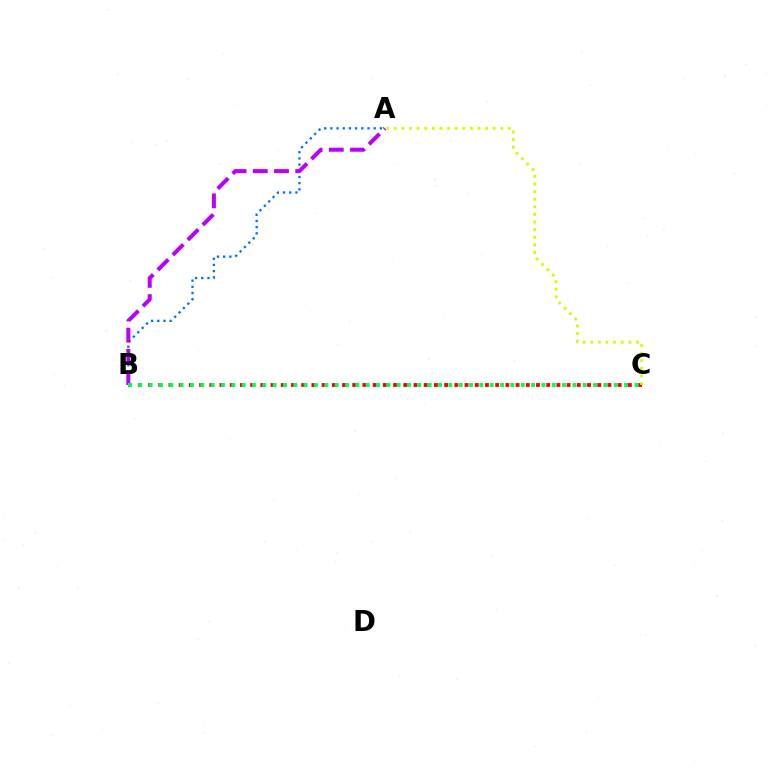{('A', 'B'): [{'color': '#0074ff', 'line_style': 'dotted', 'thickness': 1.68}, {'color': '#b900ff', 'line_style': 'dashed', 'thickness': 2.88}], ('B', 'C'): [{'color': '#ff0000', 'line_style': 'dotted', 'thickness': 2.77}, {'color': '#00ff5c', 'line_style': 'dotted', 'thickness': 2.81}], ('A', 'C'): [{'color': '#d1ff00', 'line_style': 'dotted', 'thickness': 2.07}]}